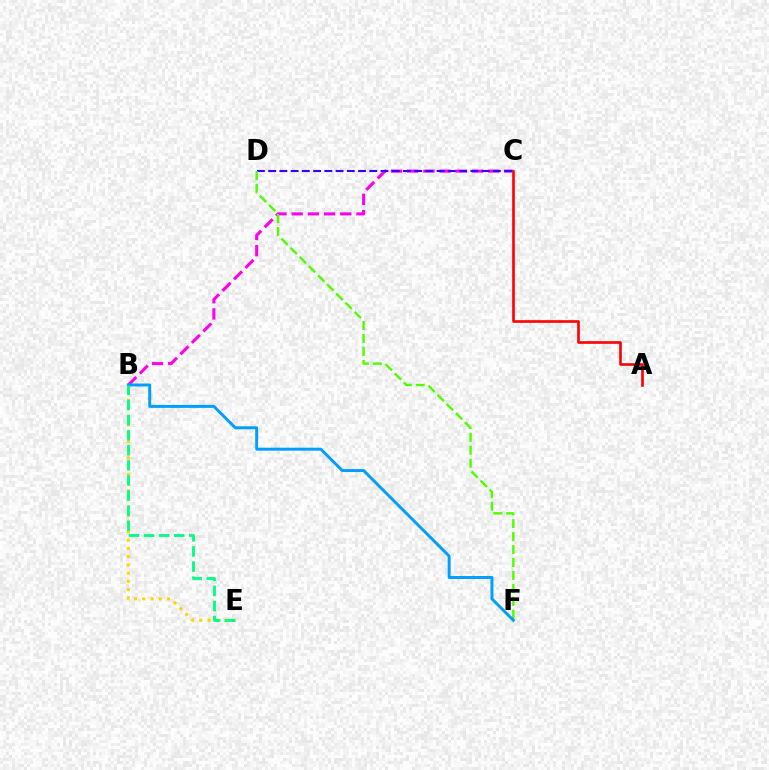{('B', 'C'): [{'color': '#ff00ed', 'line_style': 'dashed', 'thickness': 2.2}], ('A', 'C'): [{'color': '#ff0000', 'line_style': 'solid', 'thickness': 1.89}], ('C', 'D'): [{'color': '#3700ff', 'line_style': 'dashed', 'thickness': 1.53}], ('B', 'E'): [{'color': '#ffd500', 'line_style': 'dotted', 'thickness': 2.24}, {'color': '#00ff86', 'line_style': 'dashed', 'thickness': 2.05}], ('D', 'F'): [{'color': '#4fff00', 'line_style': 'dashed', 'thickness': 1.76}], ('B', 'F'): [{'color': '#009eff', 'line_style': 'solid', 'thickness': 2.13}]}